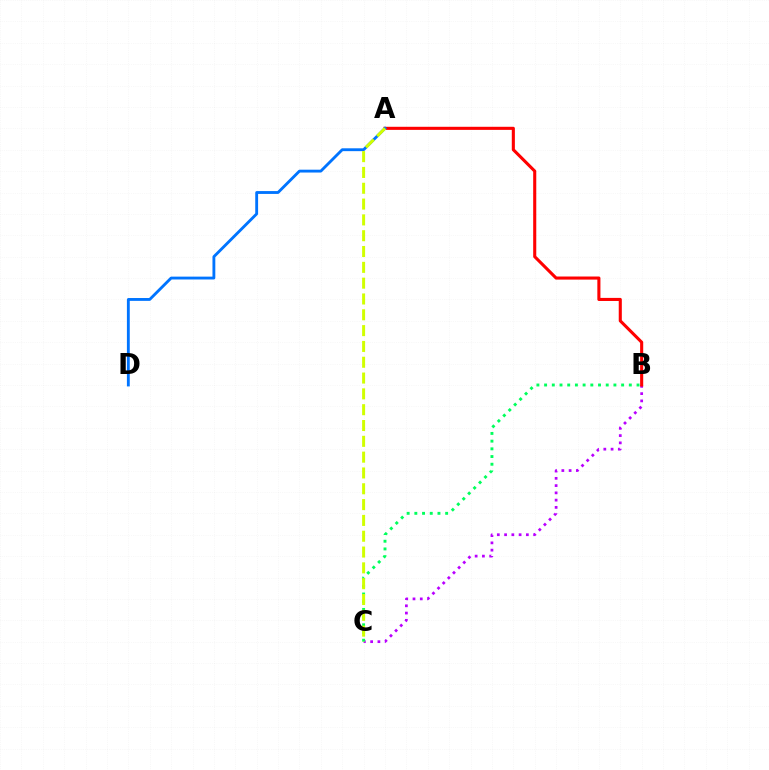{('B', 'C'): [{'color': '#b900ff', 'line_style': 'dotted', 'thickness': 1.97}, {'color': '#00ff5c', 'line_style': 'dotted', 'thickness': 2.09}], ('A', 'B'): [{'color': '#ff0000', 'line_style': 'solid', 'thickness': 2.22}], ('A', 'D'): [{'color': '#0074ff', 'line_style': 'solid', 'thickness': 2.05}], ('A', 'C'): [{'color': '#d1ff00', 'line_style': 'dashed', 'thickness': 2.15}]}